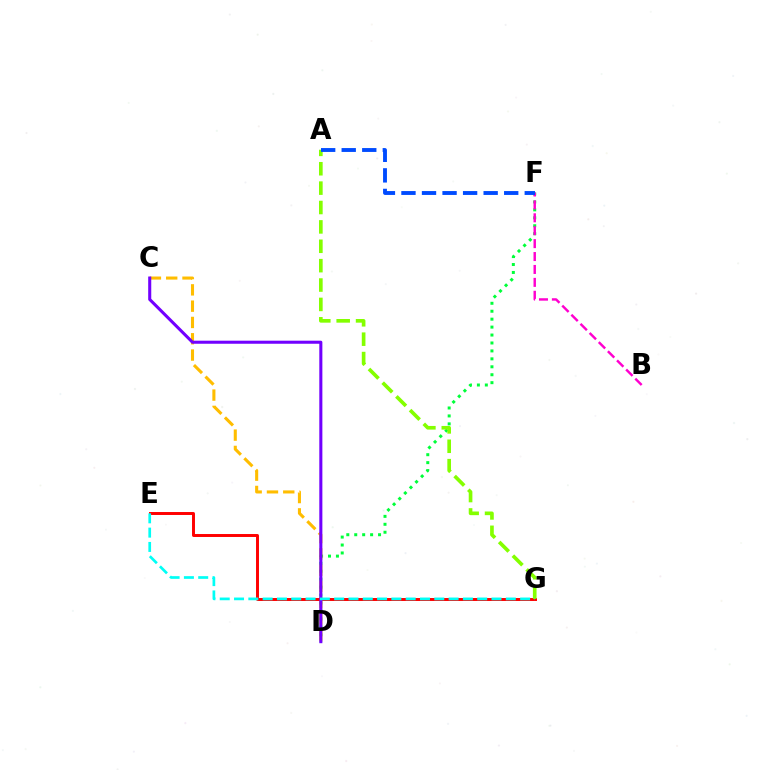{('D', 'F'): [{'color': '#00ff39', 'line_style': 'dotted', 'thickness': 2.16}], ('C', 'D'): [{'color': '#ffbd00', 'line_style': 'dashed', 'thickness': 2.21}, {'color': '#7200ff', 'line_style': 'solid', 'thickness': 2.21}], ('E', 'G'): [{'color': '#ff0000', 'line_style': 'solid', 'thickness': 2.13}, {'color': '#00fff6', 'line_style': 'dashed', 'thickness': 1.94}], ('B', 'F'): [{'color': '#ff00cf', 'line_style': 'dashed', 'thickness': 1.75}], ('A', 'G'): [{'color': '#84ff00', 'line_style': 'dashed', 'thickness': 2.63}], ('A', 'F'): [{'color': '#004bff', 'line_style': 'dashed', 'thickness': 2.79}]}